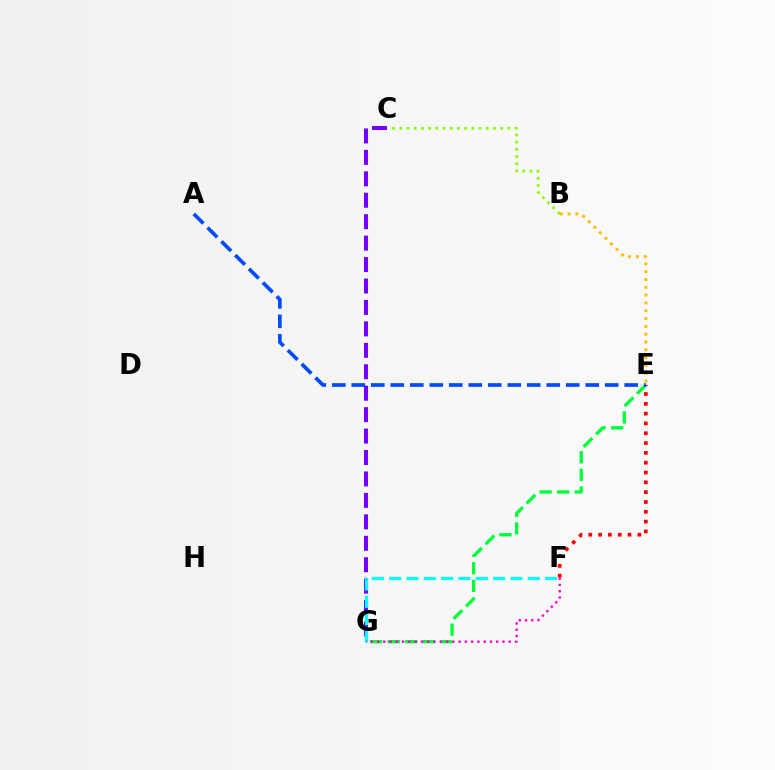{('E', 'G'): [{'color': '#00ff39', 'line_style': 'dashed', 'thickness': 2.39}], ('B', 'E'): [{'color': '#ffbd00', 'line_style': 'dotted', 'thickness': 2.12}], ('B', 'C'): [{'color': '#84ff00', 'line_style': 'dotted', 'thickness': 1.96}], ('E', 'F'): [{'color': '#ff0000', 'line_style': 'dotted', 'thickness': 2.67}], ('C', 'G'): [{'color': '#7200ff', 'line_style': 'dashed', 'thickness': 2.91}], ('F', 'G'): [{'color': '#00fff6', 'line_style': 'dashed', 'thickness': 2.35}, {'color': '#ff00cf', 'line_style': 'dotted', 'thickness': 1.7}], ('A', 'E'): [{'color': '#004bff', 'line_style': 'dashed', 'thickness': 2.65}]}